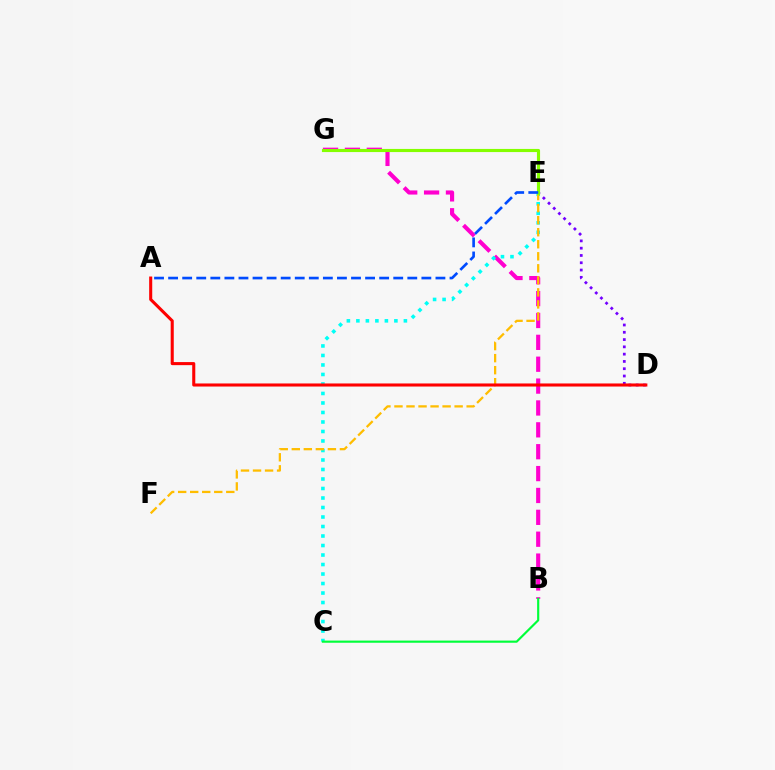{('D', 'E'): [{'color': '#7200ff', 'line_style': 'dotted', 'thickness': 1.98}], ('B', 'G'): [{'color': '#ff00cf', 'line_style': 'dashed', 'thickness': 2.97}], ('C', 'E'): [{'color': '#00fff6', 'line_style': 'dotted', 'thickness': 2.58}], ('E', 'F'): [{'color': '#ffbd00', 'line_style': 'dashed', 'thickness': 1.63}], ('E', 'G'): [{'color': '#84ff00', 'line_style': 'solid', 'thickness': 2.26}], ('B', 'C'): [{'color': '#00ff39', 'line_style': 'solid', 'thickness': 1.55}], ('A', 'E'): [{'color': '#004bff', 'line_style': 'dashed', 'thickness': 1.91}], ('A', 'D'): [{'color': '#ff0000', 'line_style': 'solid', 'thickness': 2.21}]}